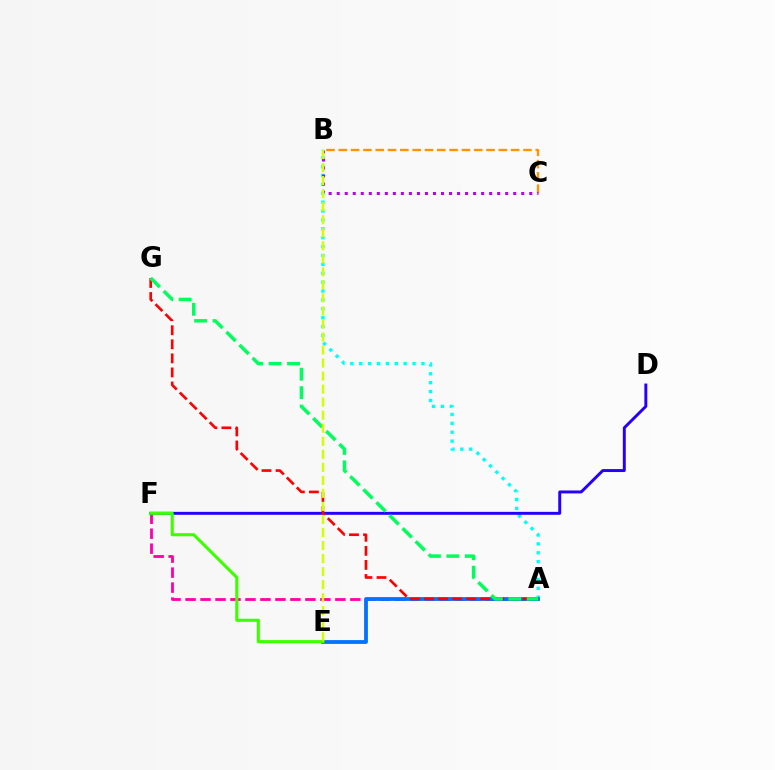{('A', 'B'): [{'color': '#00fff6', 'line_style': 'dotted', 'thickness': 2.42}], ('B', 'C'): [{'color': '#ff9400', 'line_style': 'dashed', 'thickness': 1.67}, {'color': '#b900ff', 'line_style': 'dotted', 'thickness': 2.18}], ('A', 'F'): [{'color': '#ff00ac', 'line_style': 'dashed', 'thickness': 2.03}], ('D', 'F'): [{'color': '#2500ff', 'line_style': 'solid', 'thickness': 2.12}], ('A', 'E'): [{'color': '#0074ff', 'line_style': 'solid', 'thickness': 2.73}], ('A', 'G'): [{'color': '#ff0000', 'line_style': 'dashed', 'thickness': 1.91}, {'color': '#00ff5c', 'line_style': 'dashed', 'thickness': 2.5}], ('E', 'F'): [{'color': '#3dff00', 'line_style': 'solid', 'thickness': 2.22}], ('B', 'E'): [{'color': '#d1ff00', 'line_style': 'dashed', 'thickness': 1.77}]}